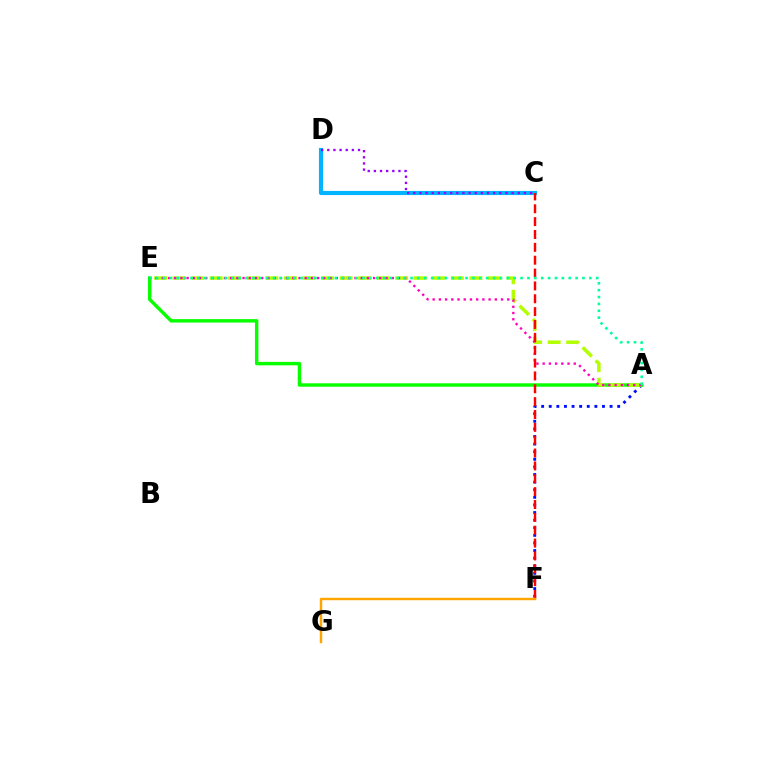{('A', 'F'): [{'color': '#0010ff', 'line_style': 'dotted', 'thickness': 2.07}], ('C', 'D'): [{'color': '#00b5ff', 'line_style': 'solid', 'thickness': 2.98}, {'color': '#9b00ff', 'line_style': 'dotted', 'thickness': 1.67}], ('A', 'E'): [{'color': '#08ff00', 'line_style': 'solid', 'thickness': 2.47}, {'color': '#b3ff00', 'line_style': 'dashed', 'thickness': 2.52}, {'color': '#ff00bd', 'line_style': 'dotted', 'thickness': 1.69}, {'color': '#00ff9d', 'line_style': 'dotted', 'thickness': 1.87}], ('C', 'F'): [{'color': '#ff0000', 'line_style': 'dashed', 'thickness': 1.75}], ('F', 'G'): [{'color': '#ffa500', 'line_style': 'solid', 'thickness': 1.75}]}